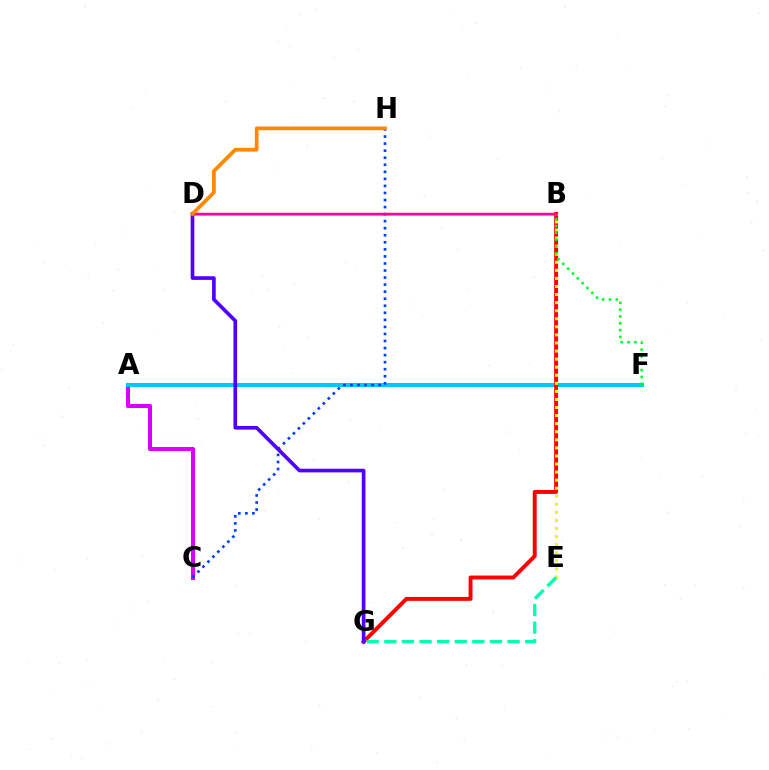{('B', 'D'): [{'color': '#66ff00', 'line_style': 'solid', 'thickness': 2.03}, {'color': '#ff00a0', 'line_style': 'solid', 'thickness': 1.79}], ('A', 'C'): [{'color': '#d600ff', 'line_style': 'solid', 'thickness': 2.9}], ('A', 'F'): [{'color': '#00c7ff', 'line_style': 'solid', 'thickness': 2.88}], ('B', 'G'): [{'color': '#ff0000', 'line_style': 'solid', 'thickness': 2.83}], ('B', 'E'): [{'color': '#eeff00', 'line_style': 'dotted', 'thickness': 2.19}], ('C', 'H'): [{'color': '#003fff', 'line_style': 'dotted', 'thickness': 1.92}], ('D', 'G'): [{'color': '#4f00ff', 'line_style': 'solid', 'thickness': 2.63}], ('B', 'F'): [{'color': '#00ff27', 'line_style': 'dotted', 'thickness': 1.85}], ('D', 'H'): [{'color': '#ff8800', 'line_style': 'solid', 'thickness': 2.69}], ('E', 'G'): [{'color': '#00ffaf', 'line_style': 'dashed', 'thickness': 2.39}]}